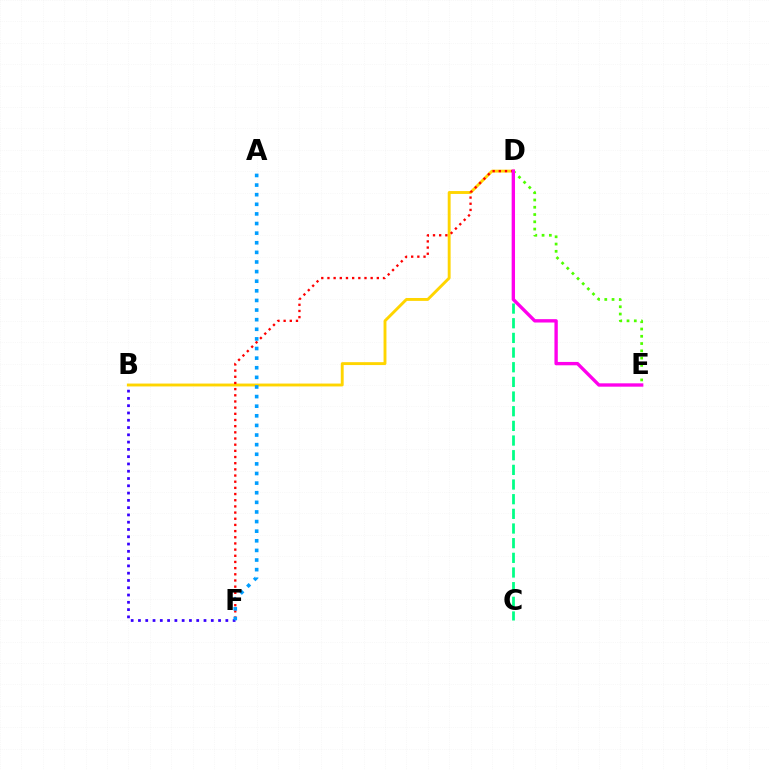{('B', 'D'): [{'color': '#ffd500', 'line_style': 'solid', 'thickness': 2.08}], ('B', 'F'): [{'color': '#3700ff', 'line_style': 'dotted', 'thickness': 1.98}], ('C', 'D'): [{'color': '#00ff86', 'line_style': 'dashed', 'thickness': 1.99}], ('D', 'E'): [{'color': '#4fff00', 'line_style': 'dotted', 'thickness': 1.98}, {'color': '#ff00ed', 'line_style': 'solid', 'thickness': 2.41}], ('D', 'F'): [{'color': '#ff0000', 'line_style': 'dotted', 'thickness': 1.68}], ('A', 'F'): [{'color': '#009eff', 'line_style': 'dotted', 'thickness': 2.61}]}